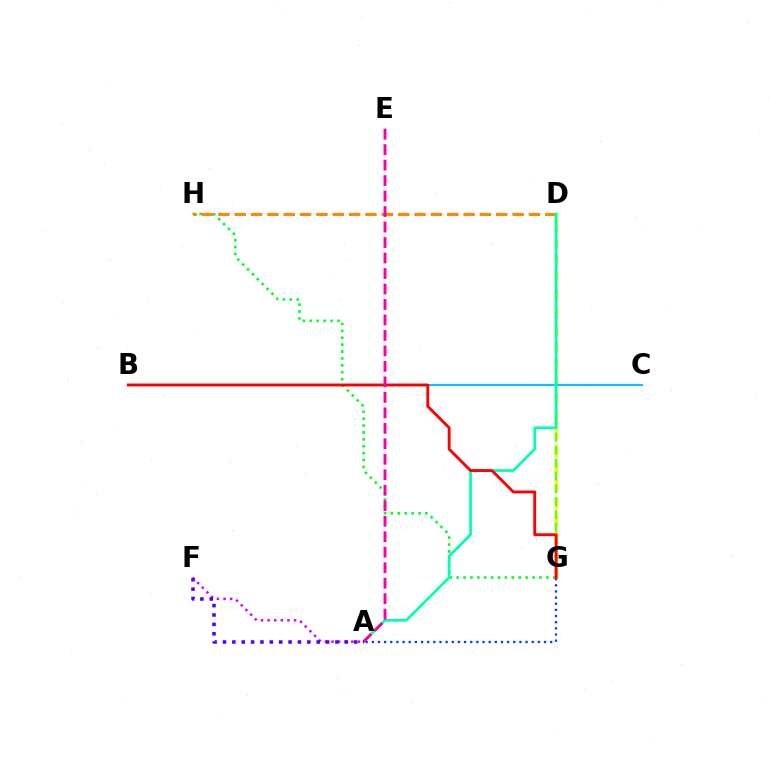{('G', 'H'): [{'color': '#00ff27', 'line_style': 'dotted', 'thickness': 1.88}], ('A', 'F'): [{'color': '#d600ff', 'line_style': 'dotted', 'thickness': 1.8}, {'color': '#4f00ff', 'line_style': 'dotted', 'thickness': 2.55}], ('A', 'G'): [{'color': '#003fff', 'line_style': 'dotted', 'thickness': 1.67}], ('D', 'G'): [{'color': '#eeff00', 'line_style': 'dashed', 'thickness': 2.35}, {'color': '#66ff00', 'line_style': 'dashed', 'thickness': 1.75}], ('B', 'C'): [{'color': '#00c7ff', 'line_style': 'solid', 'thickness': 1.53}], ('D', 'H'): [{'color': '#ff8800', 'line_style': 'dashed', 'thickness': 2.22}], ('A', 'D'): [{'color': '#00ffaf', 'line_style': 'solid', 'thickness': 1.94}], ('B', 'G'): [{'color': '#ff0000', 'line_style': 'solid', 'thickness': 2.06}], ('A', 'E'): [{'color': '#ff00a0', 'line_style': 'dashed', 'thickness': 2.1}]}